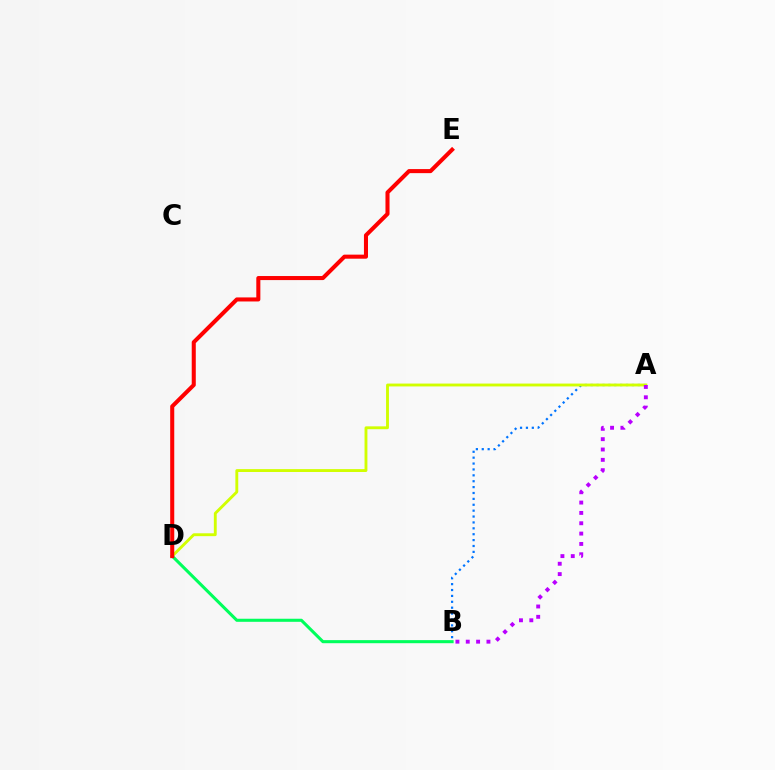{('B', 'D'): [{'color': '#00ff5c', 'line_style': 'solid', 'thickness': 2.21}], ('A', 'B'): [{'color': '#0074ff', 'line_style': 'dotted', 'thickness': 1.6}, {'color': '#b900ff', 'line_style': 'dotted', 'thickness': 2.81}], ('A', 'D'): [{'color': '#d1ff00', 'line_style': 'solid', 'thickness': 2.06}], ('D', 'E'): [{'color': '#ff0000', 'line_style': 'solid', 'thickness': 2.92}]}